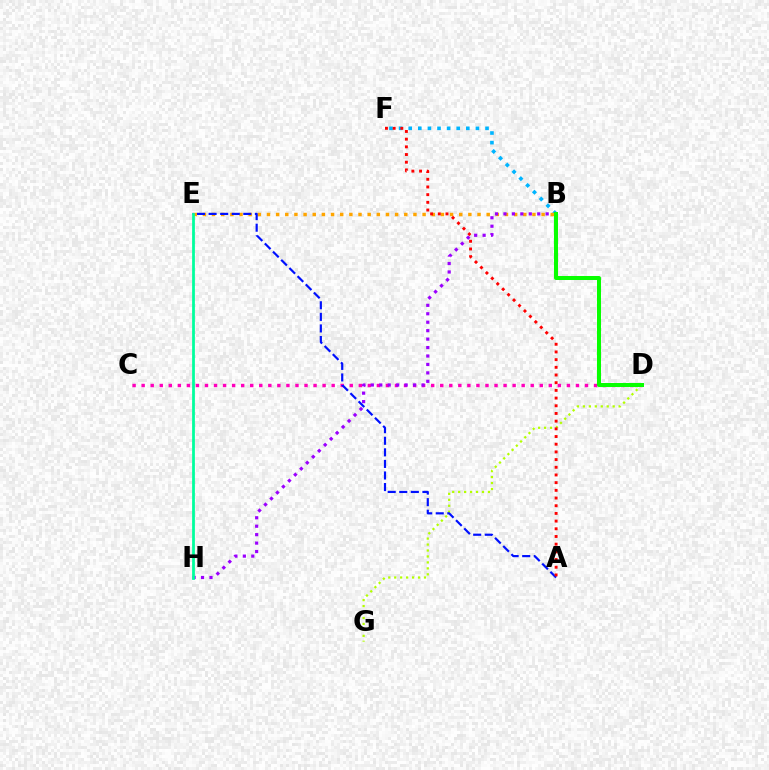{('C', 'D'): [{'color': '#ff00bd', 'line_style': 'dotted', 'thickness': 2.46}], ('D', 'G'): [{'color': '#b3ff00', 'line_style': 'dotted', 'thickness': 1.62}], ('B', 'F'): [{'color': '#00b5ff', 'line_style': 'dotted', 'thickness': 2.61}], ('B', 'E'): [{'color': '#ffa500', 'line_style': 'dotted', 'thickness': 2.49}], ('A', 'E'): [{'color': '#0010ff', 'line_style': 'dashed', 'thickness': 1.57}], ('B', 'H'): [{'color': '#9b00ff', 'line_style': 'dotted', 'thickness': 2.29}], ('A', 'F'): [{'color': '#ff0000', 'line_style': 'dotted', 'thickness': 2.09}], ('B', 'D'): [{'color': '#08ff00', 'line_style': 'solid', 'thickness': 2.89}], ('E', 'H'): [{'color': '#00ff9d', 'line_style': 'solid', 'thickness': 1.99}]}